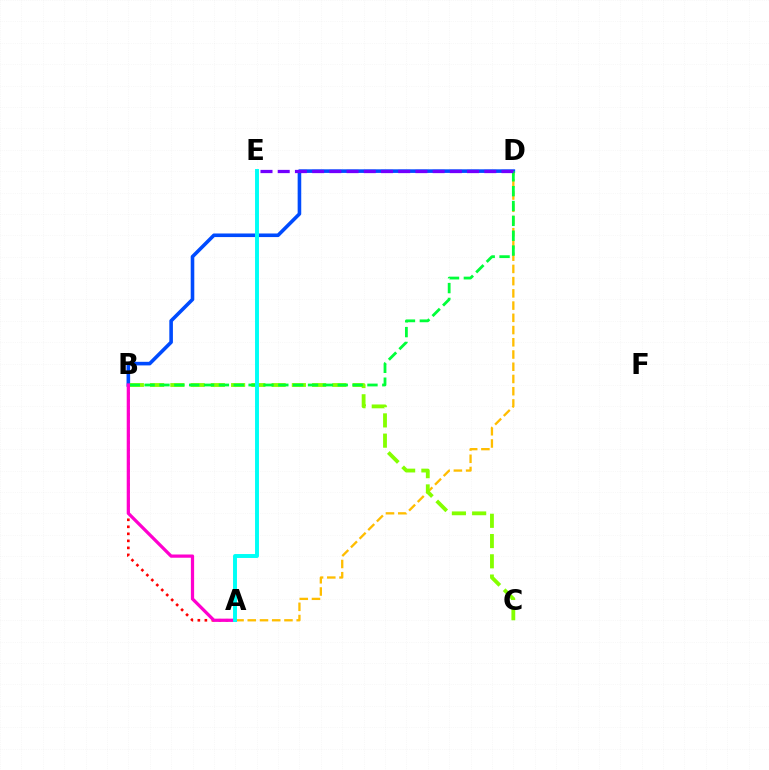{('A', 'D'): [{'color': '#ffbd00', 'line_style': 'dashed', 'thickness': 1.66}], ('B', 'D'): [{'color': '#004bff', 'line_style': 'solid', 'thickness': 2.59}, {'color': '#00ff39', 'line_style': 'dashed', 'thickness': 2.02}], ('A', 'B'): [{'color': '#ff0000', 'line_style': 'dotted', 'thickness': 1.91}, {'color': '#ff00cf', 'line_style': 'solid', 'thickness': 2.33}], ('B', 'C'): [{'color': '#84ff00', 'line_style': 'dashed', 'thickness': 2.75}], ('D', 'E'): [{'color': '#7200ff', 'line_style': 'dashed', 'thickness': 2.34}], ('A', 'E'): [{'color': '#00fff6', 'line_style': 'solid', 'thickness': 2.83}]}